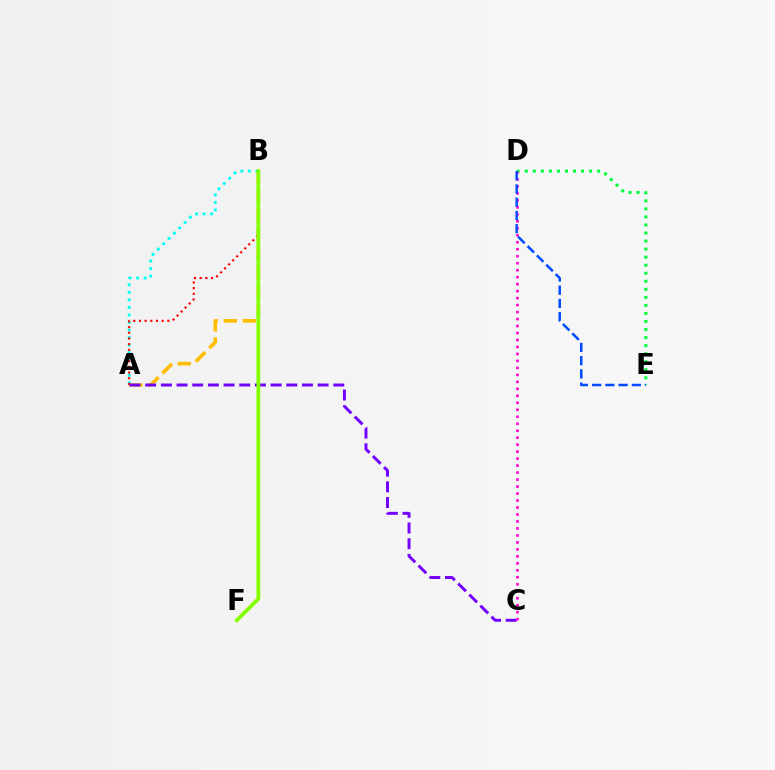{('A', 'B'): [{'color': '#ffbd00', 'line_style': 'dashed', 'thickness': 2.59}, {'color': '#00fff6', 'line_style': 'dotted', 'thickness': 2.05}, {'color': '#ff0000', 'line_style': 'dotted', 'thickness': 1.54}], ('D', 'E'): [{'color': '#00ff39', 'line_style': 'dotted', 'thickness': 2.19}, {'color': '#004bff', 'line_style': 'dashed', 'thickness': 1.8}], ('A', 'C'): [{'color': '#7200ff', 'line_style': 'dashed', 'thickness': 2.13}], ('C', 'D'): [{'color': '#ff00cf', 'line_style': 'dotted', 'thickness': 1.9}], ('B', 'F'): [{'color': '#84ff00', 'line_style': 'solid', 'thickness': 2.69}]}